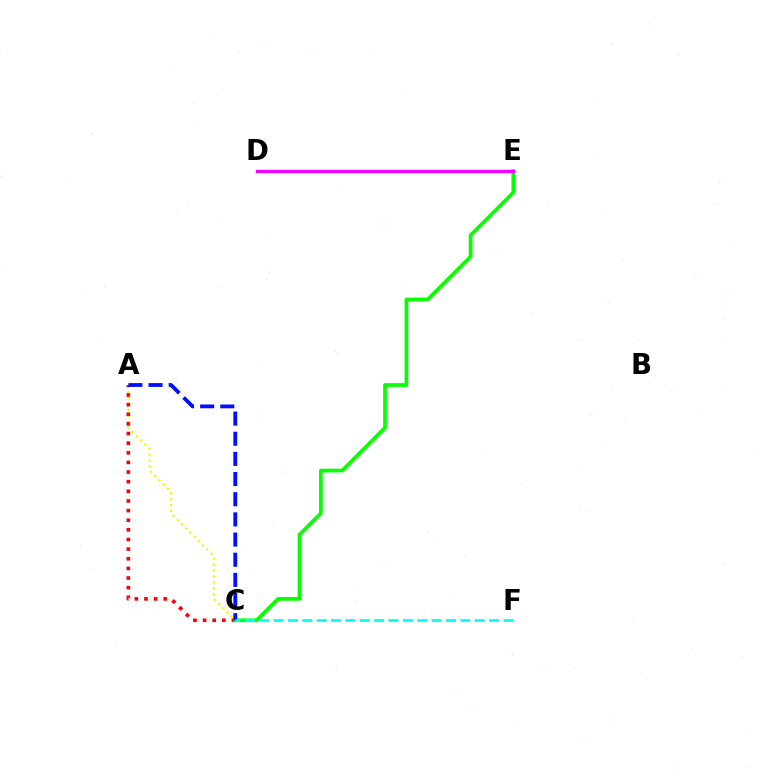{('A', 'C'): [{'color': '#fcf500', 'line_style': 'dotted', 'thickness': 1.61}, {'color': '#ff0000', 'line_style': 'dotted', 'thickness': 2.62}, {'color': '#0010ff', 'line_style': 'dashed', 'thickness': 2.74}], ('C', 'E'): [{'color': '#08ff00', 'line_style': 'solid', 'thickness': 2.68}], ('D', 'E'): [{'color': '#ee00ff', 'line_style': 'solid', 'thickness': 2.39}], ('C', 'F'): [{'color': '#00fff6', 'line_style': 'dashed', 'thickness': 1.95}]}